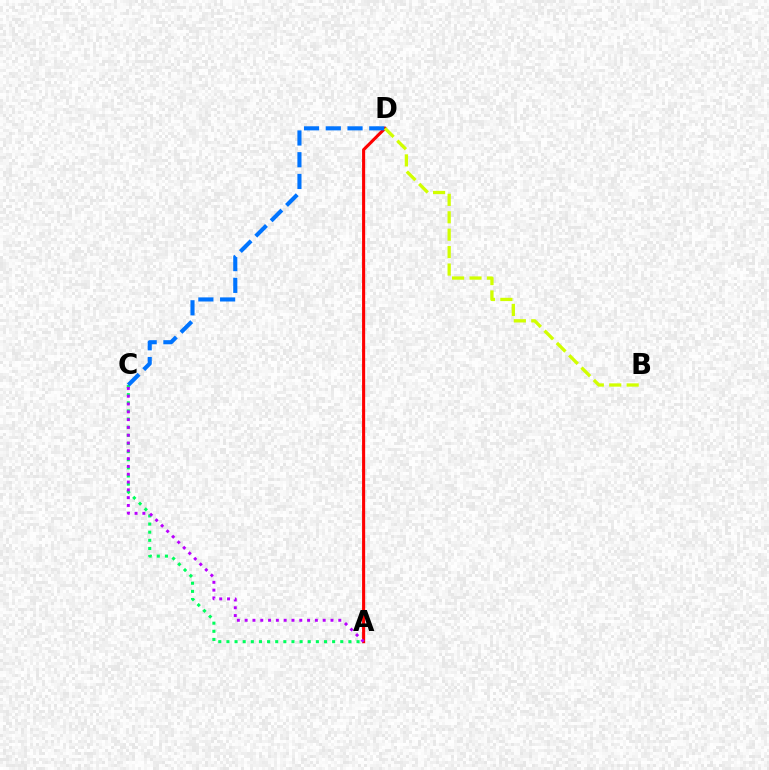{('A', 'D'): [{'color': '#ff0000', 'line_style': 'solid', 'thickness': 2.23}], ('A', 'C'): [{'color': '#00ff5c', 'line_style': 'dotted', 'thickness': 2.21}, {'color': '#b900ff', 'line_style': 'dotted', 'thickness': 2.12}], ('C', 'D'): [{'color': '#0074ff', 'line_style': 'dashed', 'thickness': 2.95}], ('B', 'D'): [{'color': '#d1ff00', 'line_style': 'dashed', 'thickness': 2.37}]}